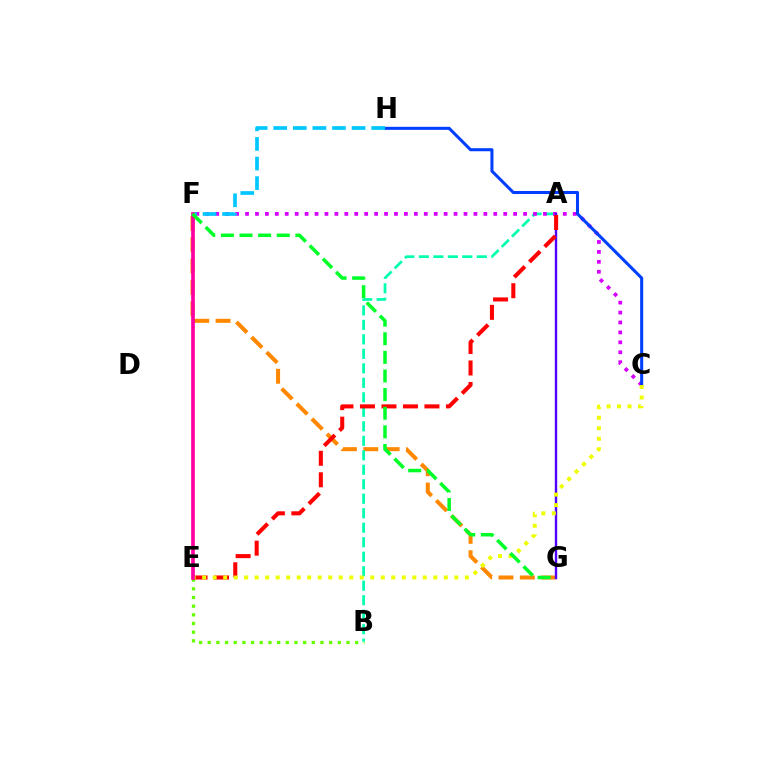{('B', 'E'): [{'color': '#66ff00', 'line_style': 'dotted', 'thickness': 2.36}], ('F', 'G'): [{'color': '#ff8800', 'line_style': 'dashed', 'thickness': 2.9}, {'color': '#00ff27', 'line_style': 'dashed', 'thickness': 2.53}], ('A', 'B'): [{'color': '#00ffaf', 'line_style': 'dashed', 'thickness': 1.97}], ('C', 'F'): [{'color': '#d600ff', 'line_style': 'dotted', 'thickness': 2.7}], ('C', 'H'): [{'color': '#003fff', 'line_style': 'solid', 'thickness': 2.19}], ('F', 'H'): [{'color': '#00c7ff', 'line_style': 'dashed', 'thickness': 2.66}], ('A', 'G'): [{'color': '#4f00ff', 'line_style': 'solid', 'thickness': 1.73}], ('A', 'E'): [{'color': '#ff0000', 'line_style': 'dashed', 'thickness': 2.92}], ('C', 'E'): [{'color': '#eeff00', 'line_style': 'dotted', 'thickness': 2.85}], ('E', 'F'): [{'color': '#ff00a0', 'line_style': 'solid', 'thickness': 2.64}]}